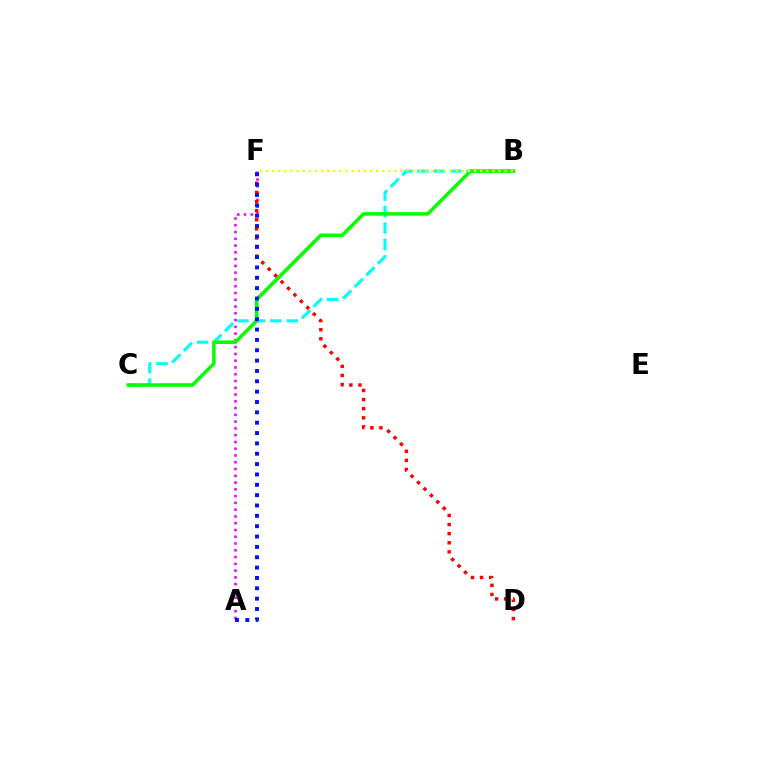{('A', 'F'): [{'color': '#ee00ff', 'line_style': 'dotted', 'thickness': 1.84}, {'color': '#0010ff', 'line_style': 'dotted', 'thickness': 2.81}], ('D', 'F'): [{'color': '#ff0000', 'line_style': 'dotted', 'thickness': 2.47}], ('B', 'C'): [{'color': '#00fff6', 'line_style': 'dashed', 'thickness': 2.23}, {'color': '#08ff00', 'line_style': 'solid', 'thickness': 2.56}], ('B', 'F'): [{'color': '#fcf500', 'line_style': 'dotted', 'thickness': 1.66}]}